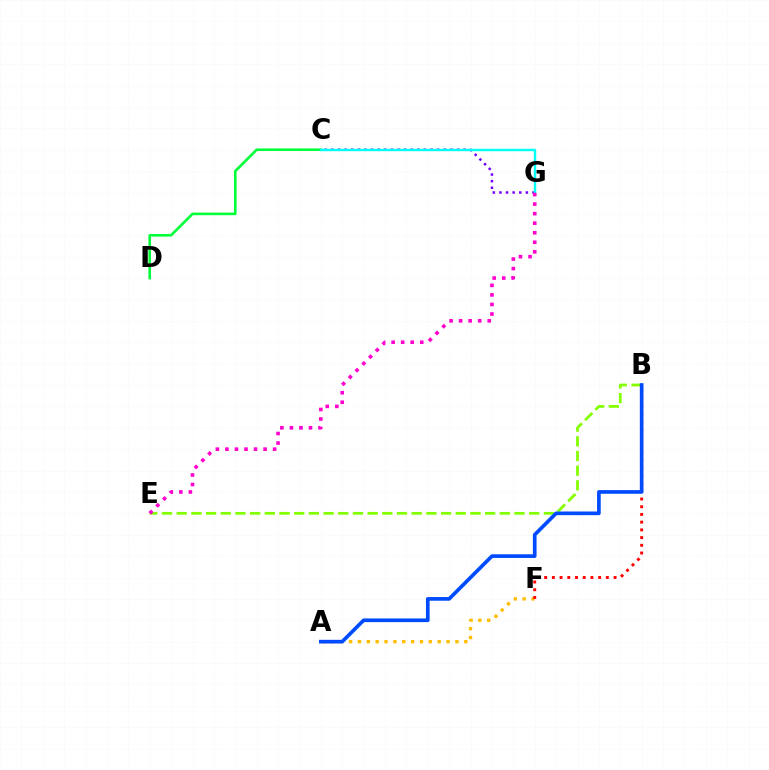{('C', 'D'): [{'color': '#00ff39', 'line_style': 'solid', 'thickness': 1.87}], ('A', 'F'): [{'color': '#ffbd00', 'line_style': 'dotted', 'thickness': 2.41}], ('B', 'E'): [{'color': '#84ff00', 'line_style': 'dashed', 'thickness': 2.0}], ('B', 'F'): [{'color': '#ff0000', 'line_style': 'dotted', 'thickness': 2.1}], ('C', 'G'): [{'color': '#7200ff', 'line_style': 'dotted', 'thickness': 1.8}, {'color': '#00fff6', 'line_style': 'solid', 'thickness': 1.75}], ('A', 'B'): [{'color': '#004bff', 'line_style': 'solid', 'thickness': 2.65}], ('E', 'G'): [{'color': '#ff00cf', 'line_style': 'dotted', 'thickness': 2.59}]}